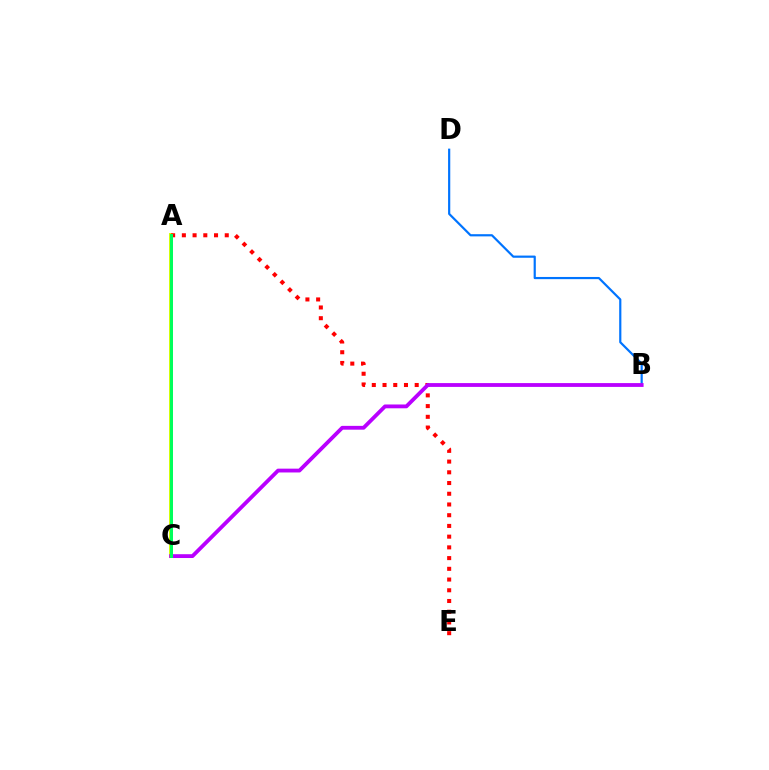{('A', 'C'): [{'color': '#d1ff00', 'line_style': 'solid', 'thickness': 2.82}, {'color': '#00ff5c', 'line_style': 'solid', 'thickness': 2.16}], ('A', 'E'): [{'color': '#ff0000', 'line_style': 'dotted', 'thickness': 2.91}], ('B', 'D'): [{'color': '#0074ff', 'line_style': 'solid', 'thickness': 1.57}], ('B', 'C'): [{'color': '#b900ff', 'line_style': 'solid', 'thickness': 2.75}]}